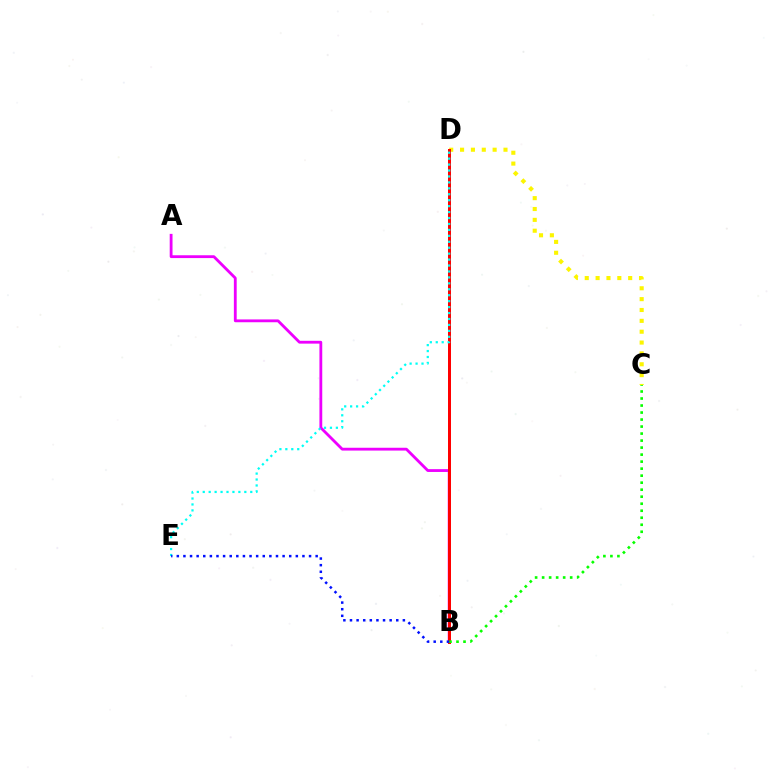{('C', 'D'): [{'color': '#fcf500', 'line_style': 'dotted', 'thickness': 2.95}], ('A', 'B'): [{'color': '#ee00ff', 'line_style': 'solid', 'thickness': 2.03}], ('B', 'D'): [{'color': '#ff0000', 'line_style': 'solid', 'thickness': 2.16}], ('D', 'E'): [{'color': '#00fff6', 'line_style': 'dotted', 'thickness': 1.61}], ('B', 'C'): [{'color': '#08ff00', 'line_style': 'dotted', 'thickness': 1.91}], ('B', 'E'): [{'color': '#0010ff', 'line_style': 'dotted', 'thickness': 1.8}]}